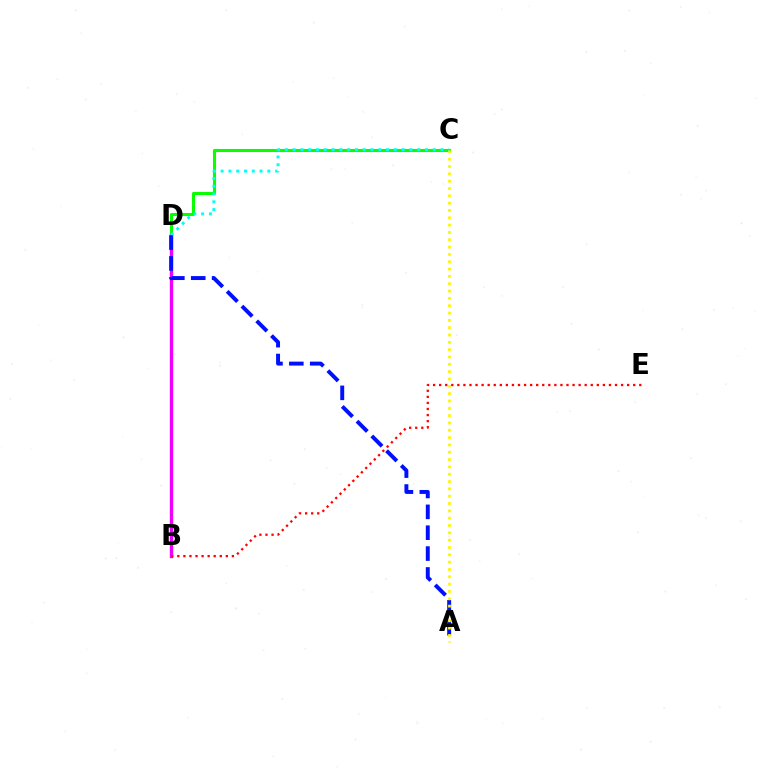{('C', 'D'): [{'color': '#08ff00', 'line_style': 'solid', 'thickness': 2.22}, {'color': '#00fff6', 'line_style': 'dotted', 'thickness': 2.11}], ('B', 'D'): [{'color': '#ee00ff', 'line_style': 'solid', 'thickness': 2.42}], ('A', 'D'): [{'color': '#0010ff', 'line_style': 'dashed', 'thickness': 2.83}], ('A', 'C'): [{'color': '#fcf500', 'line_style': 'dotted', 'thickness': 1.99}], ('B', 'E'): [{'color': '#ff0000', 'line_style': 'dotted', 'thickness': 1.65}]}